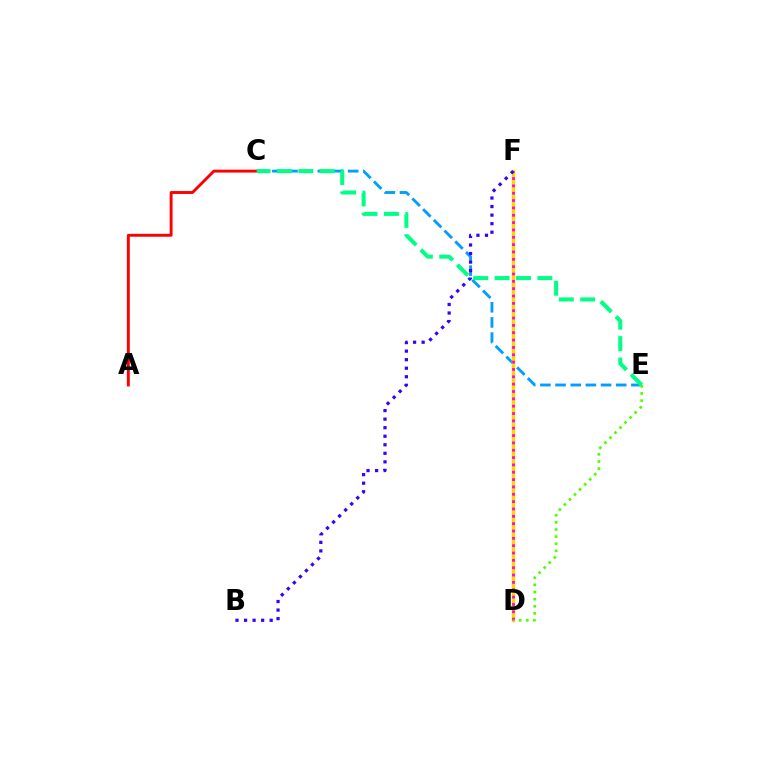{('A', 'C'): [{'color': '#ff0000', 'line_style': 'solid', 'thickness': 2.1}], ('C', 'E'): [{'color': '#009eff', 'line_style': 'dashed', 'thickness': 2.06}, {'color': '#00ff86', 'line_style': 'dashed', 'thickness': 2.91}], ('D', 'F'): [{'color': '#ffd500', 'line_style': 'solid', 'thickness': 2.5}, {'color': '#ff00ed', 'line_style': 'dotted', 'thickness': 2.0}], ('B', 'F'): [{'color': '#3700ff', 'line_style': 'dotted', 'thickness': 2.32}], ('D', 'E'): [{'color': '#4fff00', 'line_style': 'dotted', 'thickness': 1.94}]}